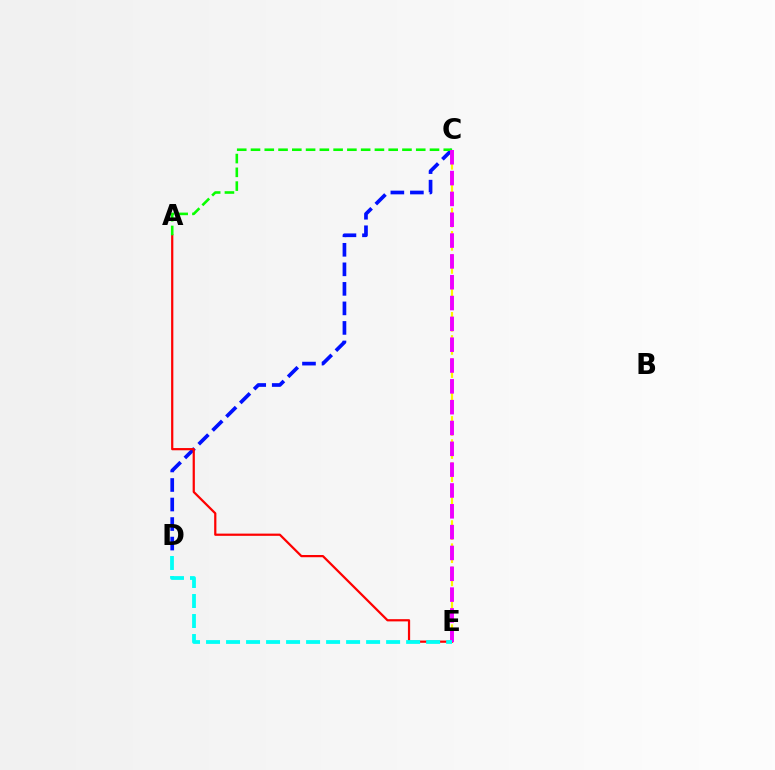{('C', 'E'): [{'color': '#fcf500', 'line_style': 'dashed', 'thickness': 1.57}, {'color': '#ee00ff', 'line_style': 'dashed', 'thickness': 2.83}], ('C', 'D'): [{'color': '#0010ff', 'line_style': 'dashed', 'thickness': 2.65}], ('A', 'E'): [{'color': '#ff0000', 'line_style': 'solid', 'thickness': 1.6}], ('A', 'C'): [{'color': '#08ff00', 'line_style': 'dashed', 'thickness': 1.87}], ('D', 'E'): [{'color': '#00fff6', 'line_style': 'dashed', 'thickness': 2.72}]}